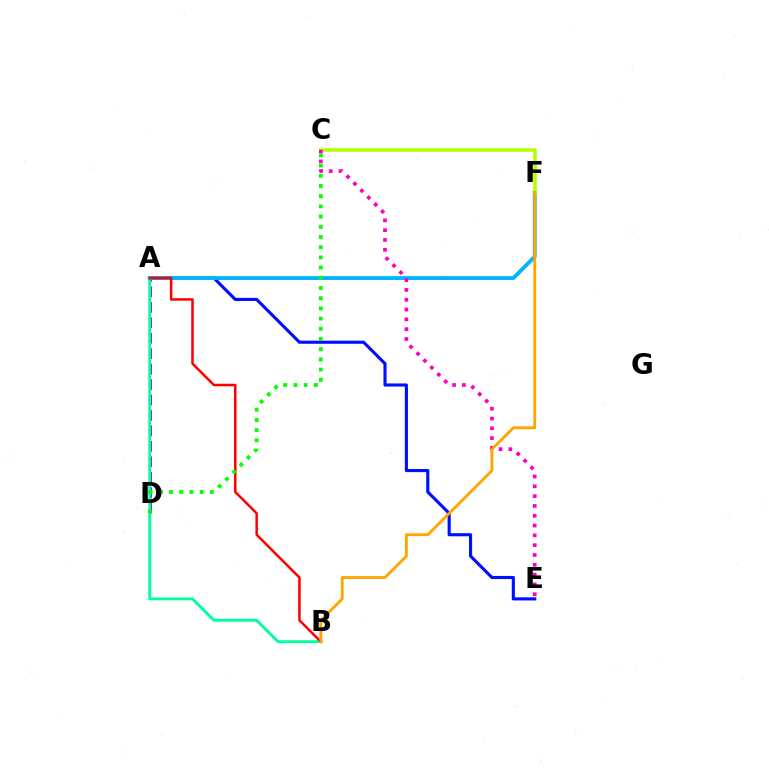{('A', 'D'): [{'color': '#9b00ff', 'line_style': 'dashed', 'thickness': 2.1}], ('A', 'E'): [{'color': '#0010ff', 'line_style': 'solid', 'thickness': 2.25}], ('A', 'B'): [{'color': '#00ff9d', 'line_style': 'solid', 'thickness': 2.05}, {'color': '#ff0000', 'line_style': 'solid', 'thickness': 1.81}], ('A', 'F'): [{'color': '#00b5ff', 'line_style': 'solid', 'thickness': 2.78}], ('C', 'F'): [{'color': '#b3ff00', 'line_style': 'solid', 'thickness': 2.52}], ('C', 'E'): [{'color': '#ff00bd', 'line_style': 'dotted', 'thickness': 2.66}], ('C', 'D'): [{'color': '#08ff00', 'line_style': 'dotted', 'thickness': 2.77}], ('B', 'F'): [{'color': '#ffa500', 'line_style': 'solid', 'thickness': 2.05}]}